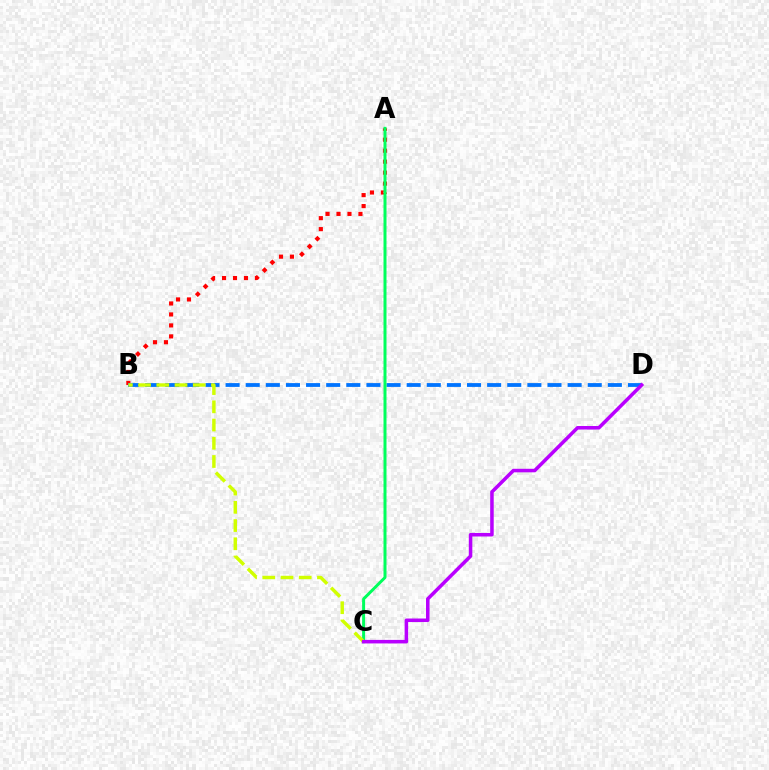{('A', 'B'): [{'color': '#ff0000', 'line_style': 'dotted', 'thickness': 2.98}], ('B', 'D'): [{'color': '#0074ff', 'line_style': 'dashed', 'thickness': 2.73}], ('A', 'C'): [{'color': '#00ff5c', 'line_style': 'solid', 'thickness': 2.15}], ('B', 'C'): [{'color': '#d1ff00', 'line_style': 'dashed', 'thickness': 2.48}], ('C', 'D'): [{'color': '#b900ff', 'line_style': 'solid', 'thickness': 2.54}]}